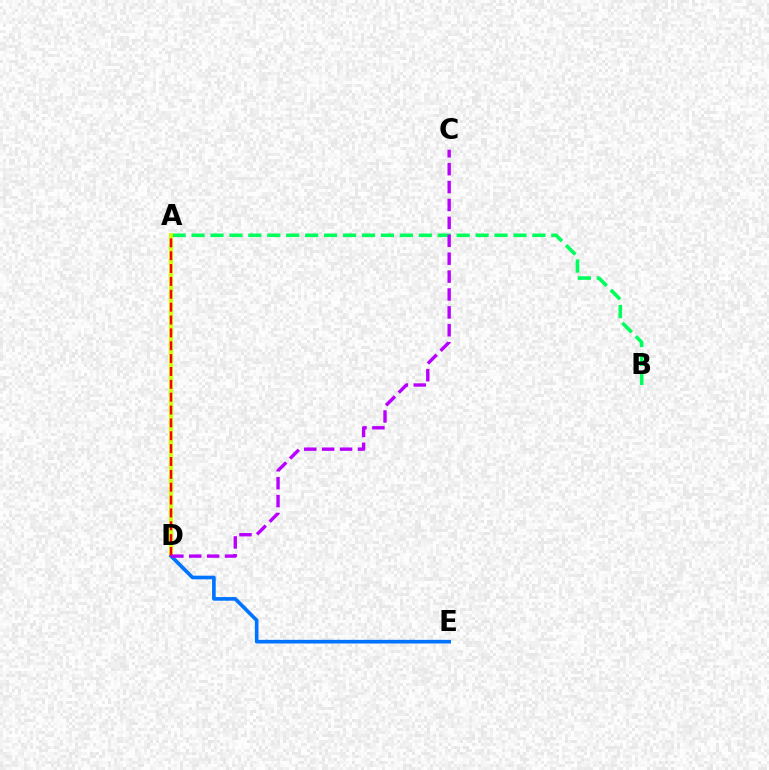{('A', 'B'): [{'color': '#00ff5c', 'line_style': 'dashed', 'thickness': 2.57}], ('A', 'D'): [{'color': '#d1ff00', 'line_style': 'solid', 'thickness': 2.91}, {'color': '#ff0000', 'line_style': 'dashed', 'thickness': 1.75}], ('D', 'E'): [{'color': '#0074ff', 'line_style': 'solid', 'thickness': 2.62}], ('C', 'D'): [{'color': '#b900ff', 'line_style': 'dashed', 'thickness': 2.43}]}